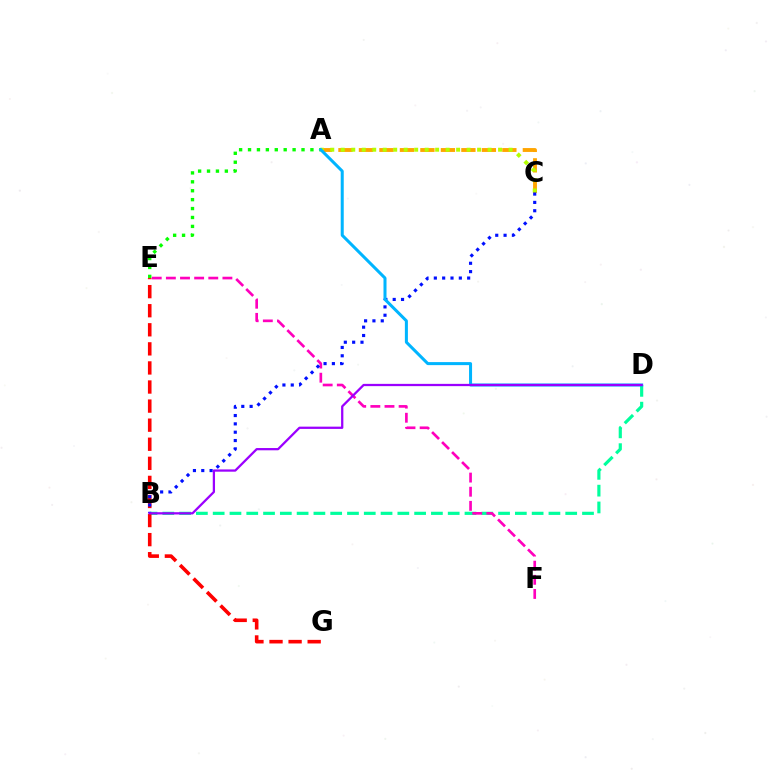{('B', 'D'): [{'color': '#00ff9d', 'line_style': 'dashed', 'thickness': 2.28}, {'color': '#9b00ff', 'line_style': 'solid', 'thickness': 1.63}], ('E', 'G'): [{'color': '#ff0000', 'line_style': 'dashed', 'thickness': 2.59}], ('A', 'C'): [{'color': '#ffa500', 'line_style': 'dashed', 'thickness': 2.78}, {'color': '#b3ff00', 'line_style': 'dotted', 'thickness': 2.85}], ('E', 'F'): [{'color': '#ff00bd', 'line_style': 'dashed', 'thickness': 1.92}], ('B', 'C'): [{'color': '#0010ff', 'line_style': 'dotted', 'thickness': 2.26}], ('A', 'E'): [{'color': '#08ff00', 'line_style': 'dotted', 'thickness': 2.42}], ('A', 'D'): [{'color': '#00b5ff', 'line_style': 'solid', 'thickness': 2.18}]}